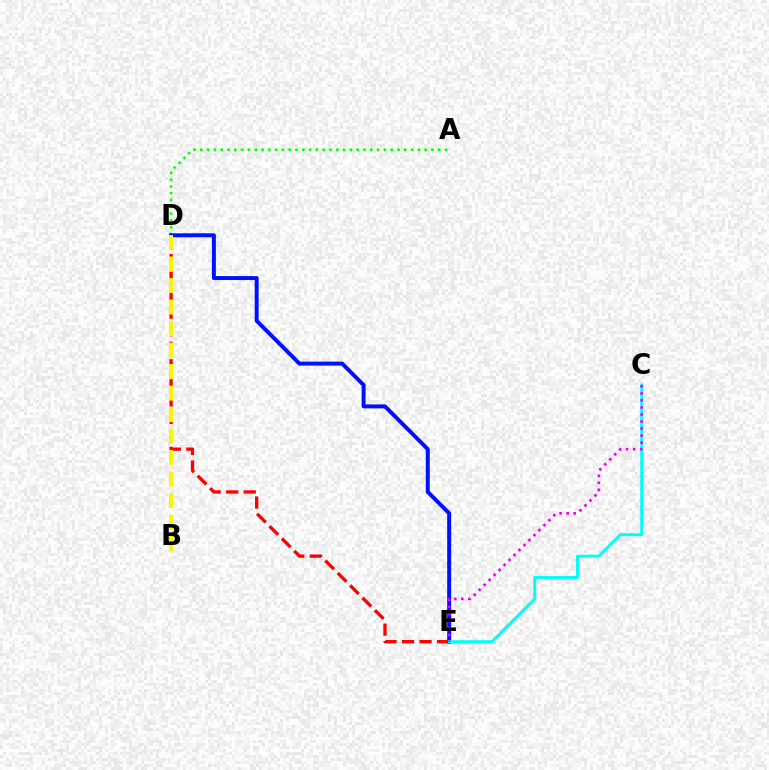{('D', 'E'): [{'color': '#ff0000', 'line_style': 'dashed', 'thickness': 2.38}, {'color': '#0010ff', 'line_style': 'solid', 'thickness': 2.86}], ('A', 'D'): [{'color': '#08ff00', 'line_style': 'dotted', 'thickness': 1.85}], ('C', 'E'): [{'color': '#00fff6', 'line_style': 'solid', 'thickness': 2.1}, {'color': '#ee00ff', 'line_style': 'dotted', 'thickness': 1.91}], ('B', 'D'): [{'color': '#fcf500', 'line_style': 'dashed', 'thickness': 2.92}]}